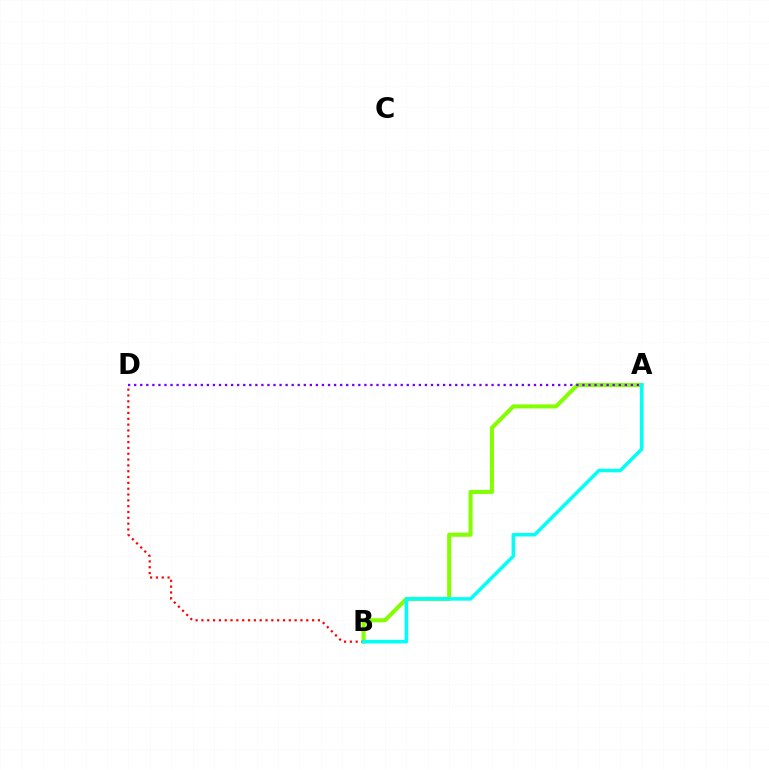{('A', 'B'): [{'color': '#84ff00', 'line_style': 'solid', 'thickness': 2.92}, {'color': '#00fff6', 'line_style': 'solid', 'thickness': 2.55}], ('A', 'D'): [{'color': '#7200ff', 'line_style': 'dotted', 'thickness': 1.65}], ('B', 'D'): [{'color': '#ff0000', 'line_style': 'dotted', 'thickness': 1.58}]}